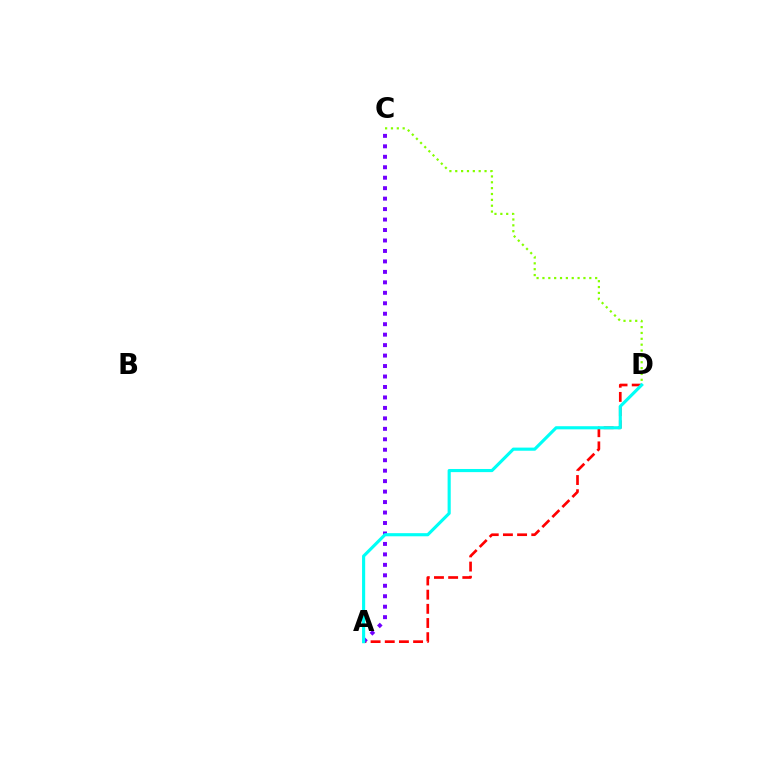{('A', 'D'): [{'color': '#ff0000', 'line_style': 'dashed', 'thickness': 1.93}, {'color': '#00fff6', 'line_style': 'solid', 'thickness': 2.26}], ('C', 'D'): [{'color': '#84ff00', 'line_style': 'dotted', 'thickness': 1.59}], ('A', 'C'): [{'color': '#7200ff', 'line_style': 'dotted', 'thickness': 2.84}]}